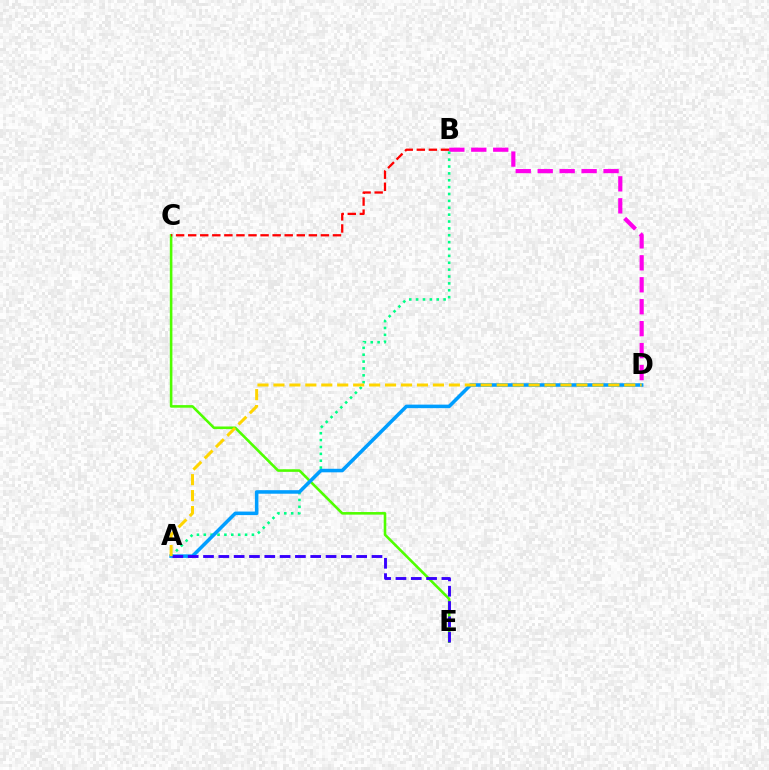{('B', 'D'): [{'color': '#ff00ed', 'line_style': 'dashed', 'thickness': 2.98}], ('A', 'B'): [{'color': '#00ff86', 'line_style': 'dotted', 'thickness': 1.87}], ('C', 'E'): [{'color': '#4fff00', 'line_style': 'solid', 'thickness': 1.87}], ('A', 'D'): [{'color': '#009eff', 'line_style': 'solid', 'thickness': 2.55}, {'color': '#ffd500', 'line_style': 'dashed', 'thickness': 2.17}], ('A', 'E'): [{'color': '#3700ff', 'line_style': 'dashed', 'thickness': 2.08}], ('B', 'C'): [{'color': '#ff0000', 'line_style': 'dashed', 'thickness': 1.64}]}